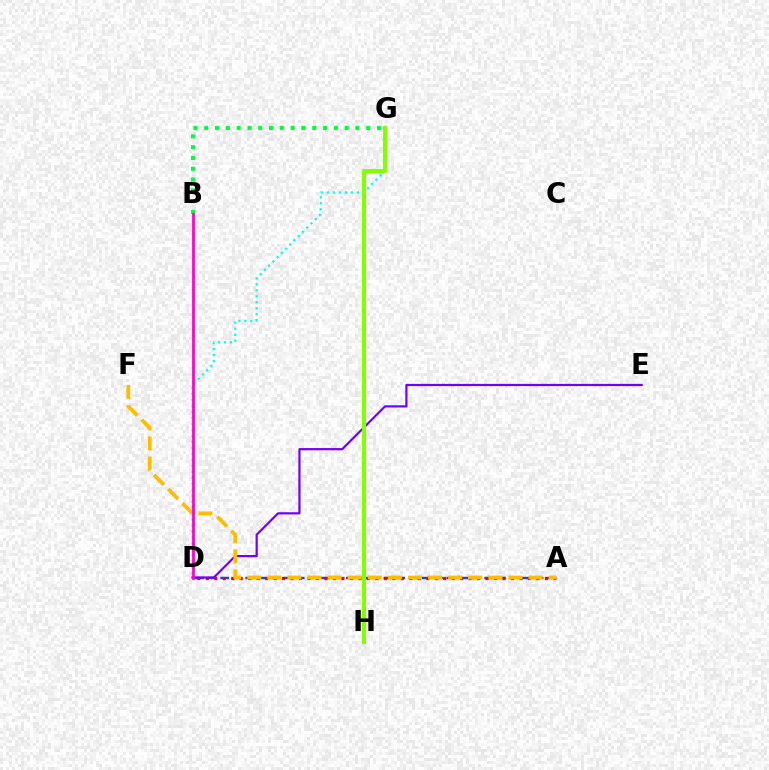{('A', 'D'): [{'color': '#004bff', 'line_style': 'dashed', 'thickness': 1.71}, {'color': '#ff0000', 'line_style': 'dotted', 'thickness': 2.3}], ('D', 'G'): [{'color': '#00fff6', 'line_style': 'dotted', 'thickness': 1.62}], ('D', 'E'): [{'color': '#7200ff', 'line_style': 'solid', 'thickness': 1.59}], ('B', 'G'): [{'color': '#00ff39', 'line_style': 'dotted', 'thickness': 2.93}], ('G', 'H'): [{'color': '#84ff00', 'line_style': 'solid', 'thickness': 2.95}], ('A', 'F'): [{'color': '#ffbd00', 'line_style': 'dashed', 'thickness': 2.73}], ('B', 'D'): [{'color': '#ff00cf', 'line_style': 'solid', 'thickness': 1.98}]}